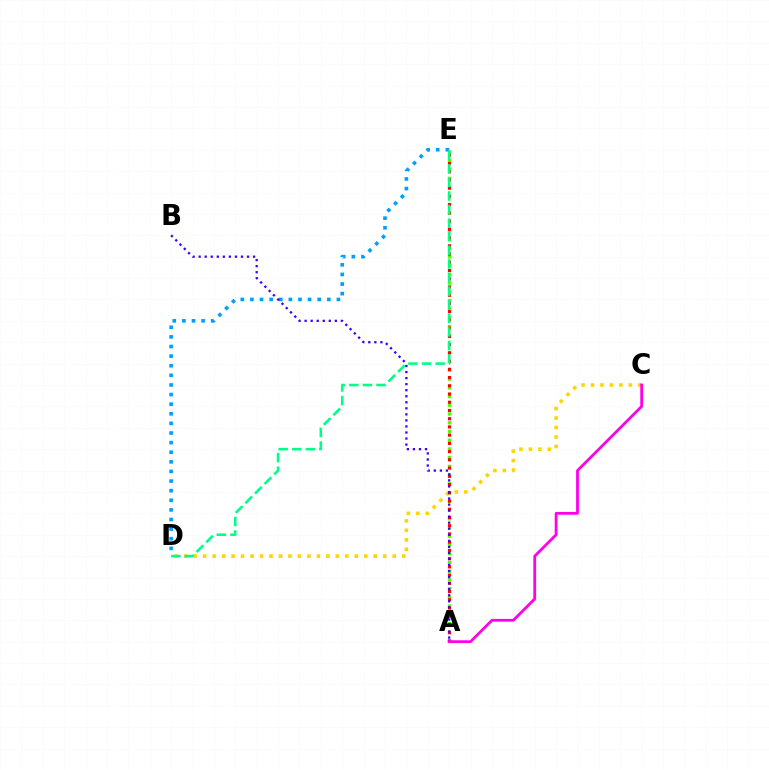{('C', 'D'): [{'color': '#ffd500', 'line_style': 'dotted', 'thickness': 2.58}], ('A', 'E'): [{'color': '#4fff00', 'line_style': 'dotted', 'thickness': 2.37}, {'color': '#ff0000', 'line_style': 'dotted', 'thickness': 2.24}], ('D', 'E'): [{'color': '#009eff', 'line_style': 'dotted', 'thickness': 2.61}, {'color': '#00ff86', 'line_style': 'dashed', 'thickness': 1.85}], ('A', 'C'): [{'color': '#ff00ed', 'line_style': 'solid', 'thickness': 2.01}], ('A', 'B'): [{'color': '#3700ff', 'line_style': 'dotted', 'thickness': 1.64}]}